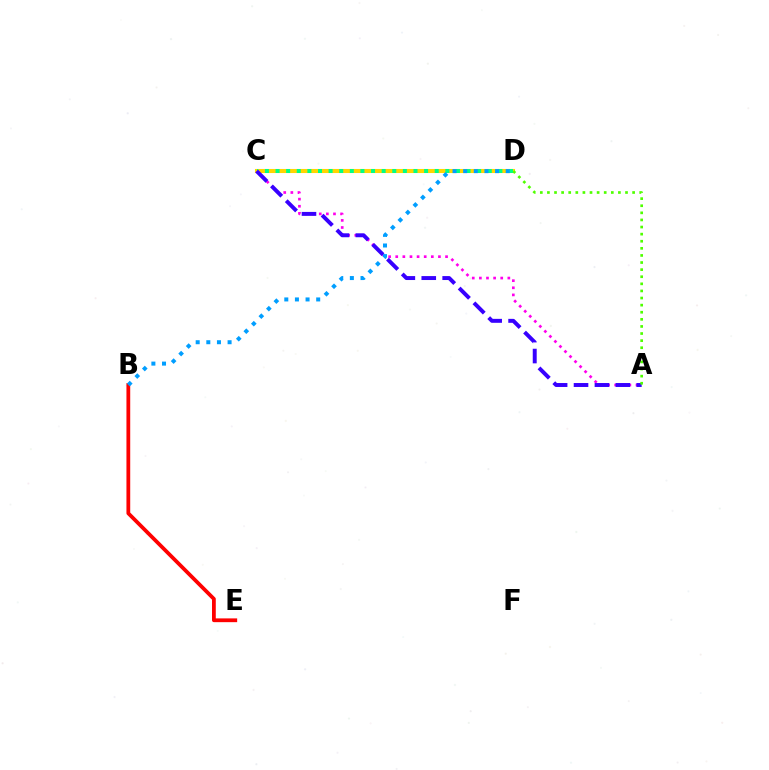{('C', 'D'): [{'color': '#ffd500', 'line_style': 'solid', 'thickness': 2.94}, {'color': '#00ff86', 'line_style': 'dotted', 'thickness': 2.88}], ('A', 'C'): [{'color': '#ff00ed', 'line_style': 'dotted', 'thickness': 1.93}, {'color': '#3700ff', 'line_style': 'dashed', 'thickness': 2.84}], ('B', 'E'): [{'color': '#ff0000', 'line_style': 'solid', 'thickness': 2.72}], ('B', 'D'): [{'color': '#009eff', 'line_style': 'dotted', 'thickness': 2.89}], ('A', 'D'): [{'color': '#4fff00', 'line_style': 'dotted', 'thickness': 1.93}]}